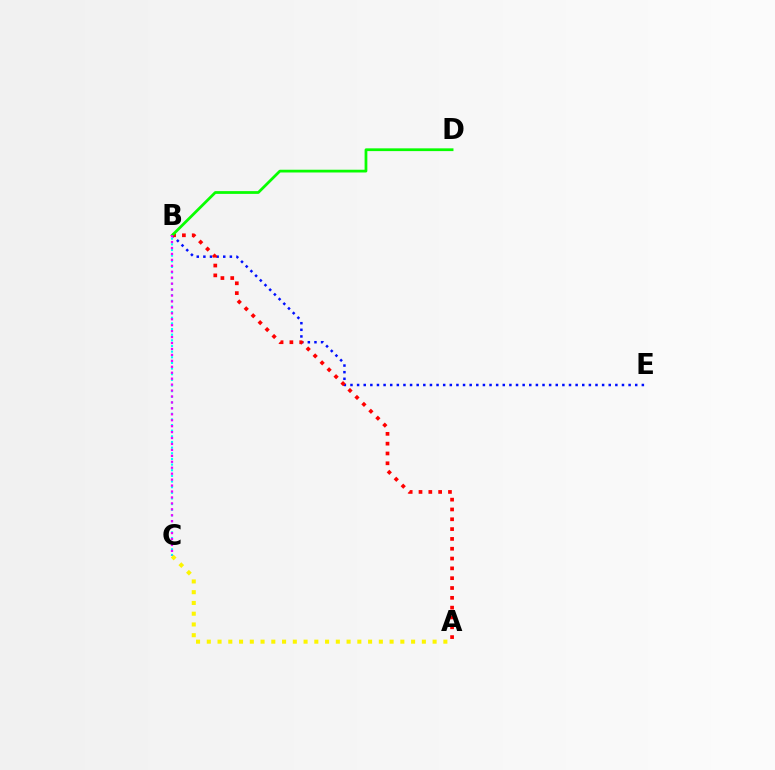{('A', 'C'): [{'color': '#fcf500', 'line_style': 'dotted', 'thickness': 2.92}], ('B', 'E'): [{'color': '#0010ff', 'line_style': 'dotted', 'thickness': 1.8}], ('A', 'B'): [{'color': '#ff0000', 'line_style': 'dotted', 'thickness': 2.67}], ('B', 'D'): [{'color': '#08ff00', 'line_style': 'solid', 'thickness': 1.99}], ('B', 'C'): [{'color': '#00fff6', 'line_style': 'dotted', 'thickness': 1.53}, {'color': '#ee00ff', 'line_style': 'dotted', 'thickness': 1.61}]}